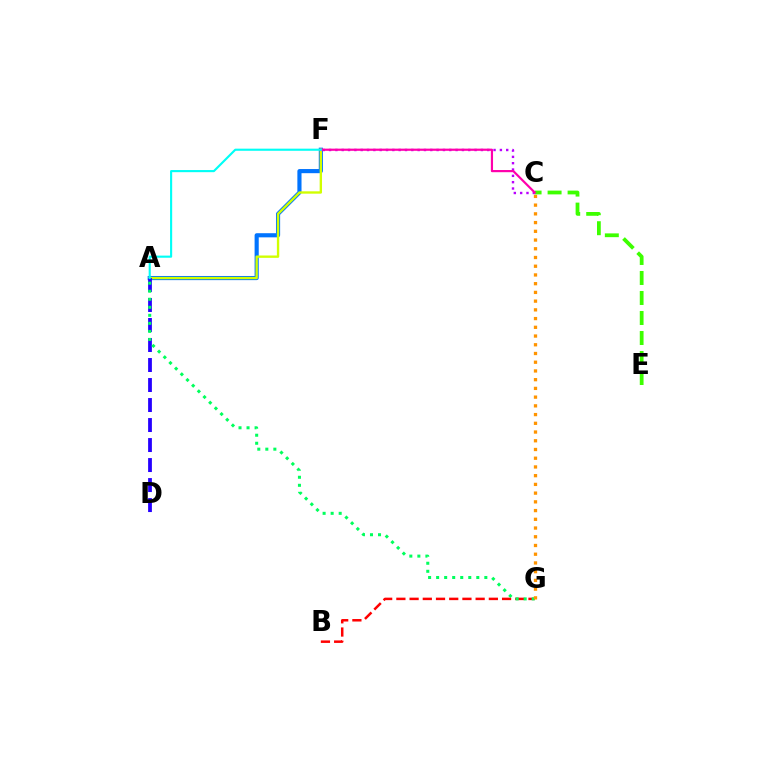{('B', 'G'): [{'color': '#ff0000', 'line_style': 'dashed', 'thickness': 1.79}], ('A', 'F'): [{'color': '#0074ff', 'line_style': 'solid', 'thickness': 2.98}, {'color': '#d1ff00', 'line_style': 'solid', 'thickness': 1.7}, {'color': '#00fff6', 'line_style': 'solid', 'thickness': 1.53}], ('A', 'D'): [{'color': '#2500ff', 'line_style': 'dashed', 'thickness': 2.72}], ('A', 'G'): [{'color': '#00ff5c', 'line_style': 'dotted', 'thickness': 2.18}], ('C', 'G'): [{'color': '#ff9400', 'line_style': 'dotted', 'thickness': 2.37}], ('C', 'F'): [{'color': '#b900ff', 'line_style': 'dotted', 'thickness': 1.72}, {'color': '#ff00ac', 'line_style': 'solid', 'thickness': 1.57}], ('C', 'E'): [{'color': '#3dff00', 'line_style': 'dashed', 'thickness': 2.72}]}